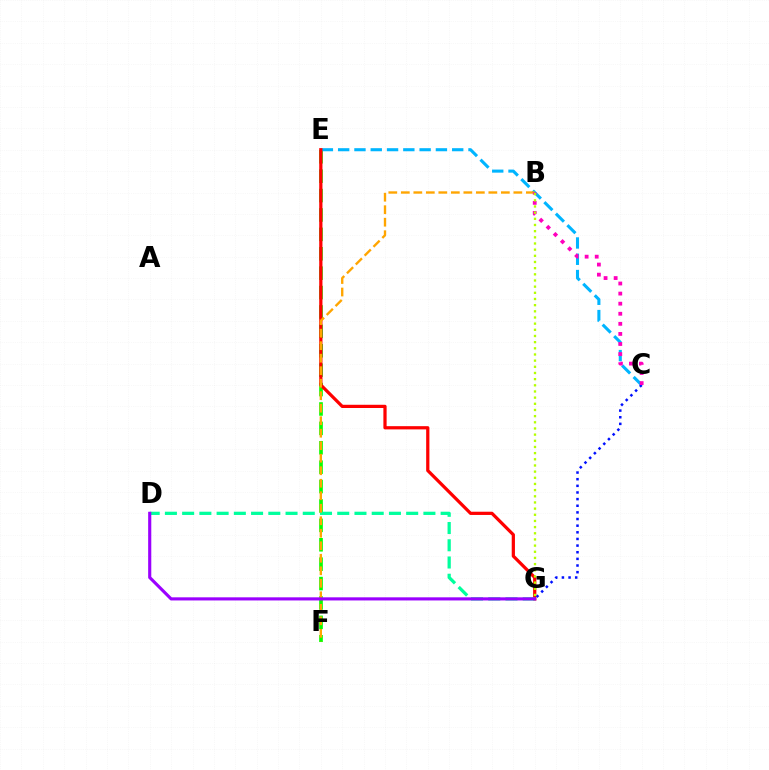{('E', 'F'): [{'color': '#08ff00', 'line_style': 'dashed', 'thickness': 2.64}], ('C', 'E'): [{'color': '#00b5ff', 'line_style': 'dashed', 'thickness': 2.21}], ('E', 'G'): [{'color': '#ff0000', 'line_style': 'solid', 'thickness': 2.33}], ('D', 'G'): [{'color': '#00ff9d', 'line_style': 'dashed', 'thickness': 2.34}, {'color': '#9b00ff', 'line_style': 'solid', 'thickness': 2.25}], ('C', 'G'): [{'color': '#0010ff', 'line_style': 'dotted', 'thickness': 1.8}], ('B', 'F'): [{'color': '#ffa500', 'line_style': 'dashed', 'thickness': 1.7}], ('B', 'C'): [{'color': '#ff00bd', 'line_style': 'dotted', 'thickness': 2.74}], ('B', 'G'): [{'color': '#b3ff00', 'line_style': 'dotted', 'thickness': 1.68}]}